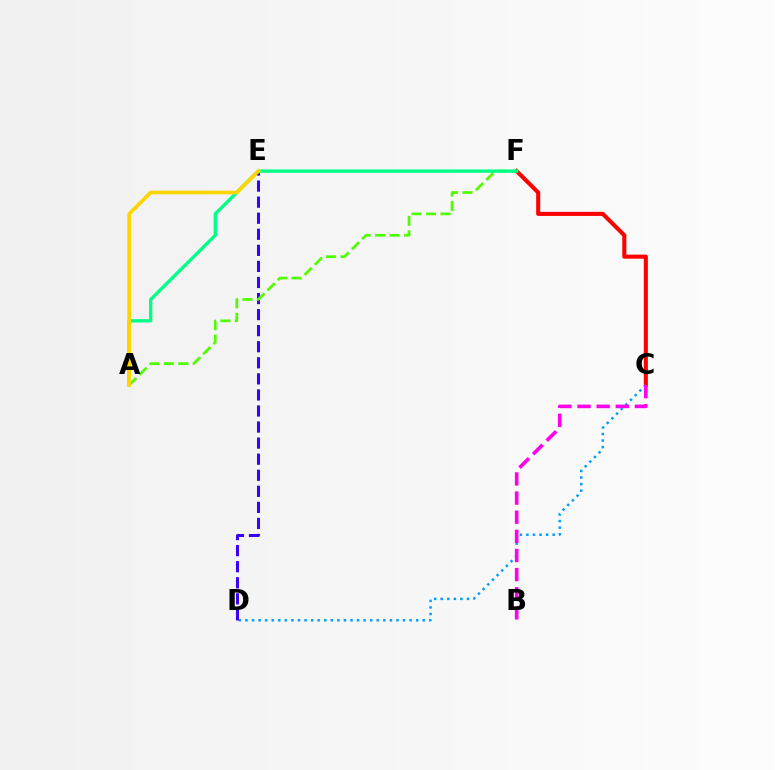{('C', 'F'): [{'color': '#ff0000', 'line_style': 'solid', 'thickness': 2.93}], ('C', 'D'): [{'color': '#009eff', 'line_style': 'dotted', 'thickness': 1.78}], ('D', 'E'): [{'color': '#3700ff', 'line_style': 'dashed', 'thickness': 2.18}], ('B', 'C'): [{'color': '#ff00ed', 'line_style': 'dashed', 'thickness': 2.6}], ('A', 'F'): [{'color': '#4fff00', 'line_style': 'dashed', 'thickness': 1.97}, {'color': '#00ff86', 'line_style': 'solid', 'thickness': 2.39}], ('A', 'E'): [{'color': '#ffd500', 'line_style': 'solid', 'thickness': 2.65}]}